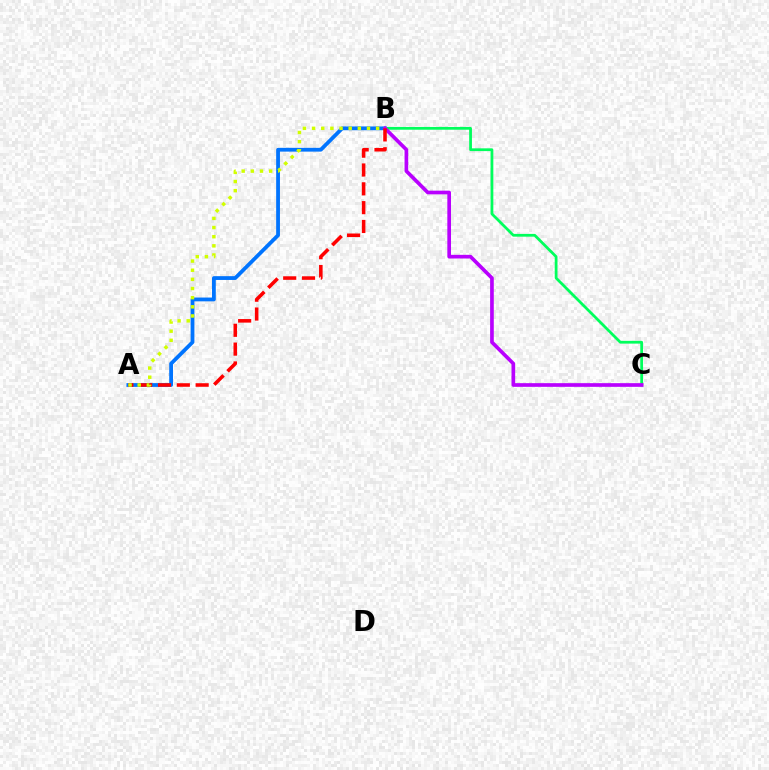{('A', 'B'): [{'color': '#0074ff', 'line_style': 'solid', 'thickness': 2.73}, {'color': '#ff0000', 'line_style': 'dashed', 'thickness': 2.56}, {'color': '#d1ff00', 'line_style': 'dotted', 'thickness': 2.49}], ('B', 'C'): [{'color': '#00ff5c', 'line_style': 'solid', 'thickness': 1.99}, {'color': '#b900ff', 'line_style': 'solid', 'thickness': 2.64}]}